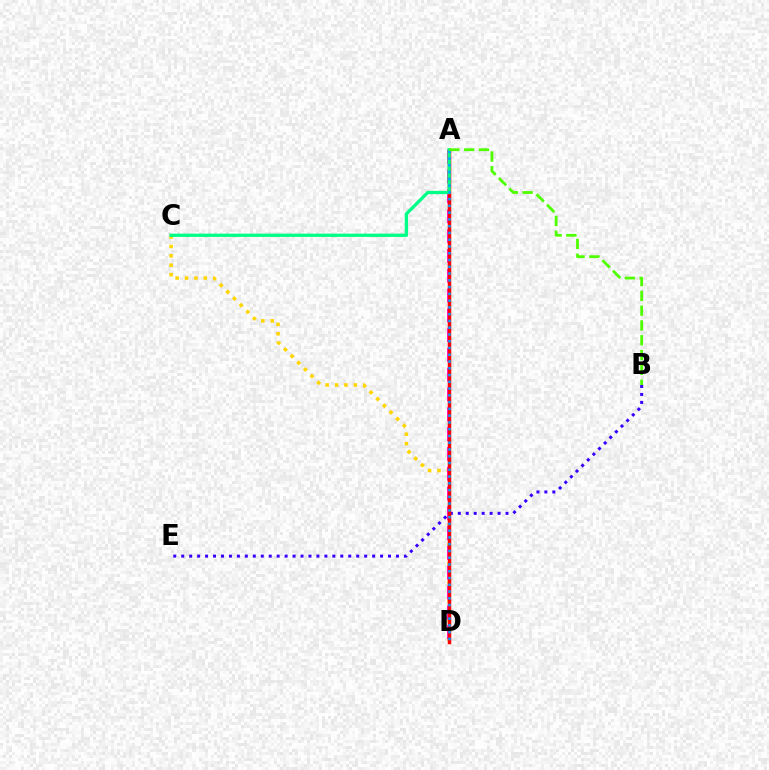{('C', 'D'): [{'color': '#ffd500', 'line_style': 'dotted', 'thickness': 2.55}], ('B', 'E'): [{'color': '#3700ff', 'line_style': 'dotted', 'thickness': 2.16}], ('A', 'D'): [{'color': '#ff00ed', 'line_style': 'dashed', 'thickness': 2.69}, {'color': '#ff0000', 'line_style': 'solid', 'thickness': 2.52}, {'color': '#009eff', 'line_style': 'dotted', 'thickness': 1.84}], ('A', 'C'): [{'color': '#00ff86', 'line_style': 'solid', 'thickness': 2.38}], ('A', 'B'): [{'color': '#4fff00', 'line_style': 'dashed', 'thickness': 2.01}]}